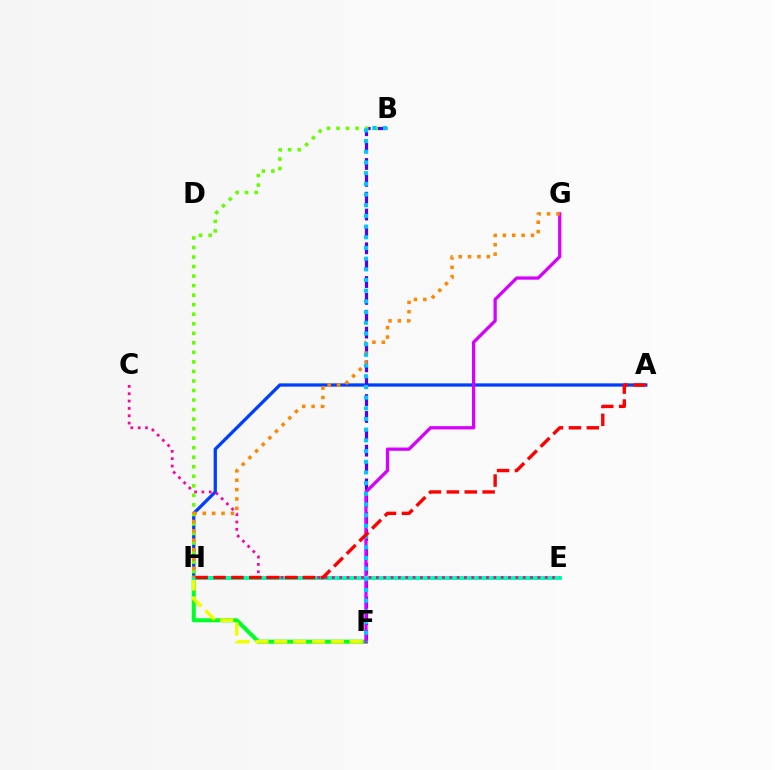{('A', 'H'): [{'color': '#003fff', 'line_style': 'solid', 'thickness': 2.36}, {'color': '#ff0000', 'line_style': 'dashed', 'thickness': 2.43}], ('B', 'F'): [{'color': '#4f00ff', 'line_style': 'dashed', 'thickness': 2.29}, {'color': '#00c7ff', 'line_style': 'dotted', 'thickness': 2.9}], ('F', 'H'): [{'color': '#00ff27', 'line_style': 'solid', 'thickness': 2.89}, {'color': '#eeff00', 'line_style': 'dashed', 'thickness': 2.56}], ('F', 'G'): [{'color': '#d600ff', 'line_style': 'solid', 'thickness': 2.34}], ('B', 'H'): [{'color': '#66ff00', 'line_style': 'dotted', 'thickness': 2.59}], ('E', 'H'): [{'color': '#00ffaf', 'line_style': 'solid', 'thickness': 2.88}], ('G', 'H'): [{'color': '#ff8800', 'line_style': 'dotted', 'thickness': 2.55}], ('C', 'E'): [{'color': '#ff00a0', 'line_style': 'dotted', 'thickness': 1.99}]}